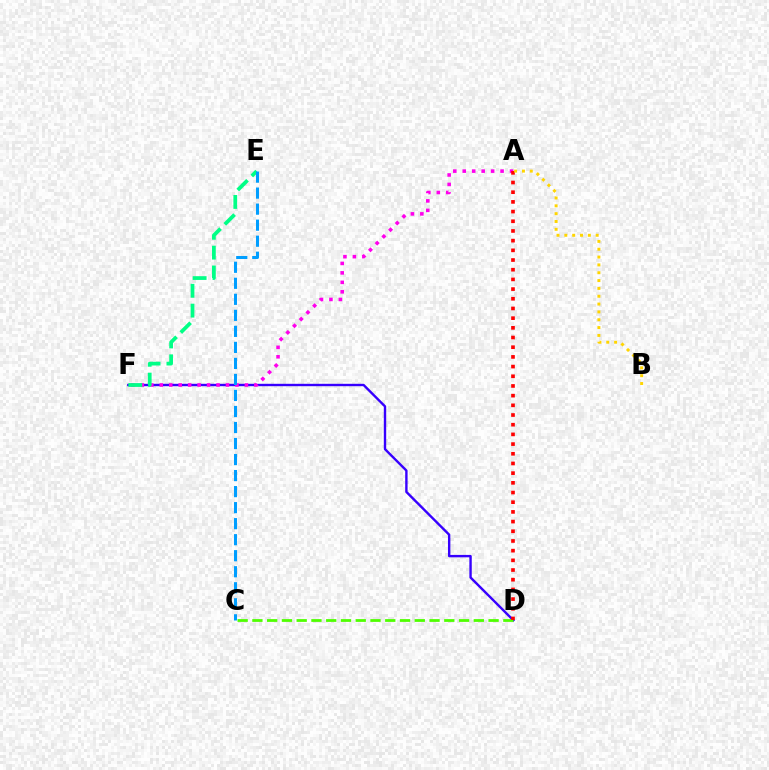{('D', 'F'): [{'color': '#3700ff', 'line_style': 'solid', 'thickness': 1.72}], ('C', 'D'): [{'color': '#4fff00', 'line_style': 'dashed', 'thickness': 2.01}], ('A', 'F'): [{'color': '#ff00ed', 'line_style': 'dotted', 'thickness': 2.57}], ('E', 'F'): [{'color': '#00ff86', 'line_style': 'dashed', 'thickness': 2.7}], ('C', 'E'): [{'color': '#009eff', 'line_style': 'dashed', 'thickness': 2.18}], ('A', 'D'): [{'color': '#ff0000', 'line_style': 'dotted', 'thickness': 2.63}], ('A', 'B'): [{'color': '#ffd500', 'line_style': 'dotted', 'thickness': 2.13}]}